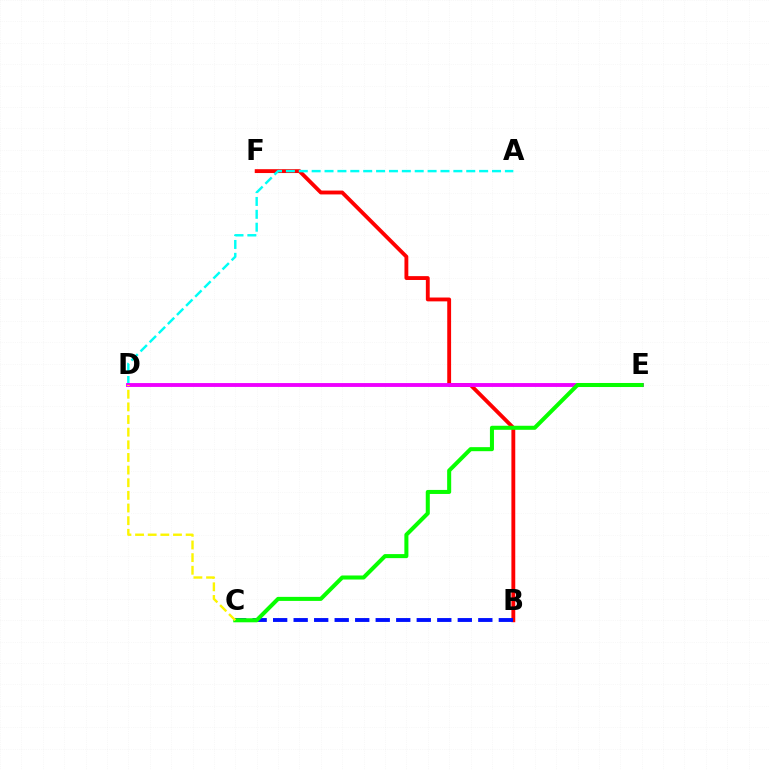{('B', 'F'): [{'color': '#ff0000', 'line_style': 'solid', 'thickness': 2.77}], ('A', 'D'): [{'color': '#00fff6', 'line_style': 'dashed', 'thickness': 1.75}], ('B', 'C'): [{'color': '#0010ff', 'line_style': 'dashed', 'thickness': 2.79}], ('D', 'E'): [{'color': '#ee00ff', 'line_style': 'solid', 'thickness': 2.79}], ('C', 'E'): [{'color': '#08ff00', 'line_style': 'solid', 'thickness': 2.91}], ('C', 'D'): [{'color': '#fcf500', 'line_style': 'dashed', 'thickness': 1.72}]}